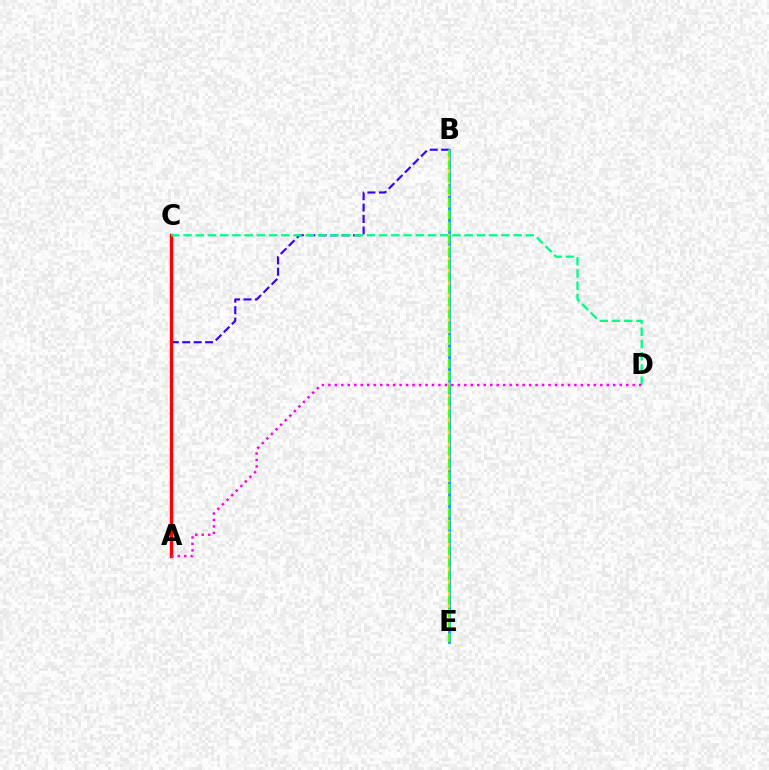{('A', 'B'): [{'color': '#3700ff', 'line_style': 'dashed', 'thickness': 1.55}], ('B', 'E'): [{'color': '#009eff', 'line_style': 'solid', 'thickness': 1.96}, {'color': '#ffd500', 'line_style': 'dashed', 'thickness': 1.55}, {'color': '#4fff00', 'line_style': 'dashed', 'thickness': 1.69}], ('A', 'C'): [{'color': '#ff0000', 'line_style': 'solid', 'thickness': 2.4}], ('C', 'D'): [{'color': '#00ff86', 'line_style': 'dashed', 'thickness': 1.66}], ('A', 'D'): [{'color': '#ff00ed', 'line_style': 'dotted', 'thickness': 1.76}]}